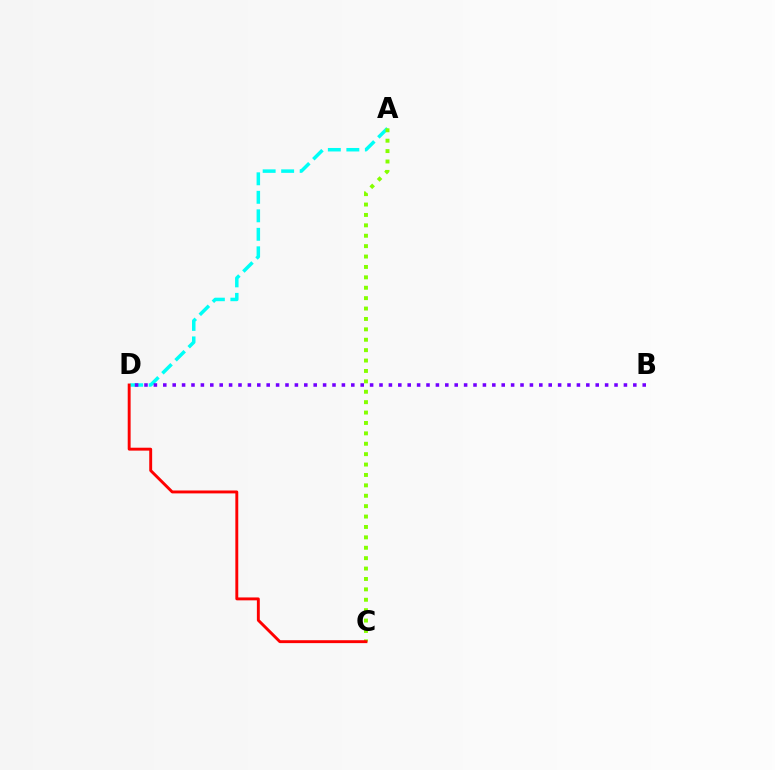{('A', 'D'): [{'color': '#00fff6', 'line_style': 'dashed', 'thickness': 2.51}], ('B', 'D'): [{'color': '#7200ff', 'line_style': 'dotted', 'thickness': 2.55}], ('A', 'C'): [{'color': '#84ff00', 'line_style': 'dotted', 'thickness': 2.83}], ('C', 'D'): [{'color': '#ff0000', 'line_style': 'solid', 'thickness': 2.09}]}